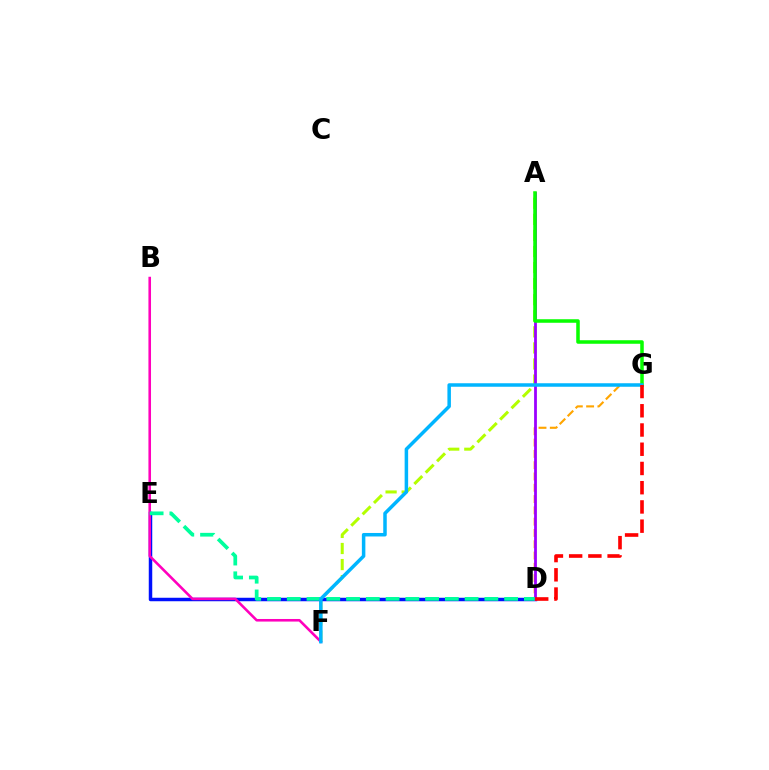{('A', 'F'): [{'color': '#b3ff00', 'line_style': 'dashed', 'thickness': 2.18}], ('D', 'G'): [{'color': '#ffa500', 'line_style': 'dashed', 'thickness': 1.53}, {'color': '#ff0000', 'line_style': 'dashed', 'thickness': 2.61}], ('D', 'E'): [{'color': '#0010ff', 'line_style': 'solid', 'thickness': 2.5}, {'color': '#00ff9d', 'line_style': 'dashed', 'thickness': 2.68}], ('A', 'D'): [{'color': '#9b00ff', 'line_style': 'solid', 'thickness': 2.01}], ('B', 'F'): [{'color': '#ff00bd', 'line_style': 'solid', 'thickness': 1.86}], ('A', 'G'): [{'color': '#08ff00', 'line_style': 'solid', 'thickness': 2.54}], ('F', 'G'): [{'color': '#00b5ff', 'line_style': 'solid', 'thickness': 2.52}]}